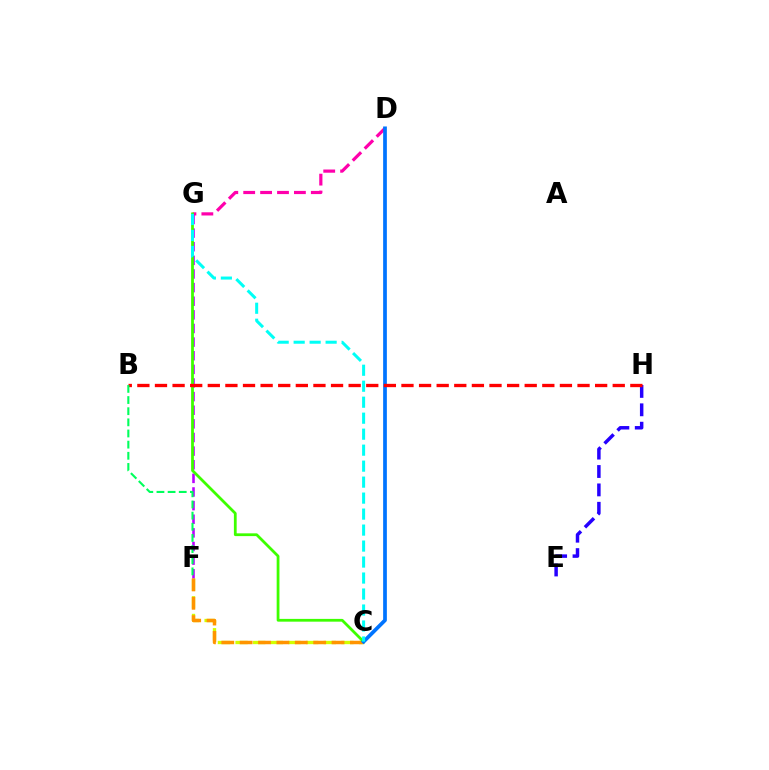{('C', 'F'): [{'color': '#d1ff00', 'line_style': 'dashed', 'thickness': 2.4}, {'color': '#ff9400', 'line_style': 'dashed', 'thickness': 2.5}], ('F', 'G'): [{'color': '#b900ff', 'line_style': 'dashed', 'thickness': 1.85}], ('D', 'G'): [{'color': '#ff00ac', 'line_style': 'dashed', 'thickness': 2.3}], ('E', 'H'): [{'color': '#2500ff', 'line_style': 'dashed', 'thickness': 2.5}], ('C', 'G'): [{'color': '#3dff00', 'line_style': 'solid', 'thickness': 2.0}, {'color': '#00fff6', 'line_style': 'dashed', 'thickness': 2.17}], ('C', 'D'): [{'color': '#0074ff', 'line_style': 'solid', 'thickness': 2.68}], ('B', 'H'): [{'color': '#ff0000', 'line_style': 'dashed', 'thickness': 2.39}], ('B', 'F'): [{'color': '#00ff5c', 'line_style': 'dashed', 'thickness': 1.51}]}